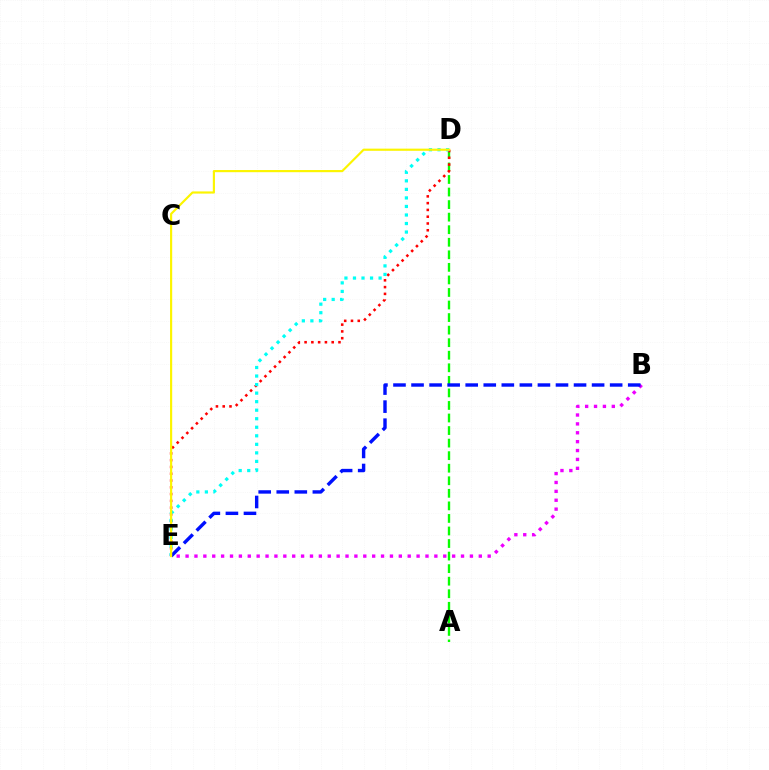{('B', 'E'): [{'color': '#ee00ff', 'line_style': 'dotted', 'thickness': 2.41}, {'color': '#0010ff', 'line_style': 'dashed', 'thickness': 2.45}], ('A', 'D'): [{'color': '#08ff00', 'line_style': 'dashed', 'thickness': 1.71}], ('D', 'E'): [{'color': '#ff0000', 'line_style': 'dotted', 'thickness': 1.84}, {'color': '#00fff6', 'line_style': 'dotted', 'thickness': 2.32}, {'color': '#fcf500', 'line_style': 'solid', 'thickness': 1.56}]}